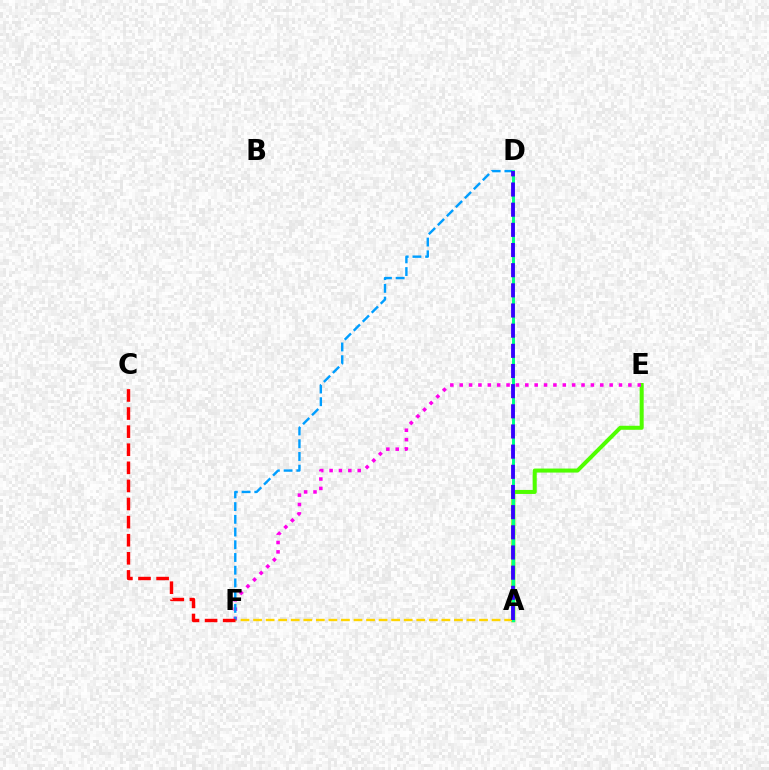{('A', 'E'): [{'color': '#4fff00', 'line_style': 'solid', 'thickness': 2.89}], ('A', 'F'): [{'color': '#ffd500', 'line_style': 'dashed', 'thickness': 1.71}], ('E', 'F'): [{'color': '#ff00ed', 'line_style': 'dotted', 'thickness': 2.55}], ('D', 'F'): [{'color': '#009eff', 'line_style': 'dashed', 'thickness': 1.73}], ('A', 'D'): [{'color': '#00ff86', 'line_style': 'solid', 'thickness': 2.14}, {'color': '#3700ff', 'line_style': 'dashed', 'thickness': 2.74}], ('C', 'F'): [{'color': '#ff0000', 'line_style': 'dashed', 'thickness': 2.46}]}